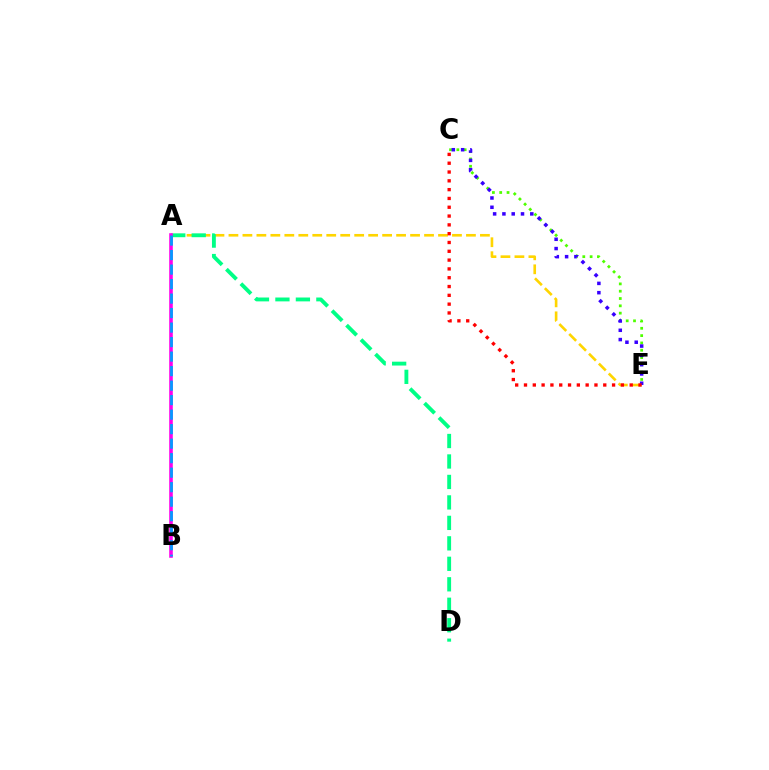{('C', 'E'): [{'color': '#4fff00', 'line_style': 'dotted', 'thickness': 1.99}, {'color': '#3700ff', 'line_style': 'dotted', 'thickness': 2.53}, {'color': '#ff0000', 'line_style': 'dotted', 'thickness': 2.39}], ('A', 'E'): [{'color': '#ffd500', 'line_style': 'dashed', 'thickness': 1.9}], ('A', 'D'): [{'color': '#00ff86', 'line_style': 'dashed', 'thickness': 2.78}], ('A', 'B'): [{'color': '#ff00ed', 'line_style': 'solid', 'thickness': 2.59}, {'color': '#009eff', 'line_style': 'dashed', 'thickness': 1.97}]}